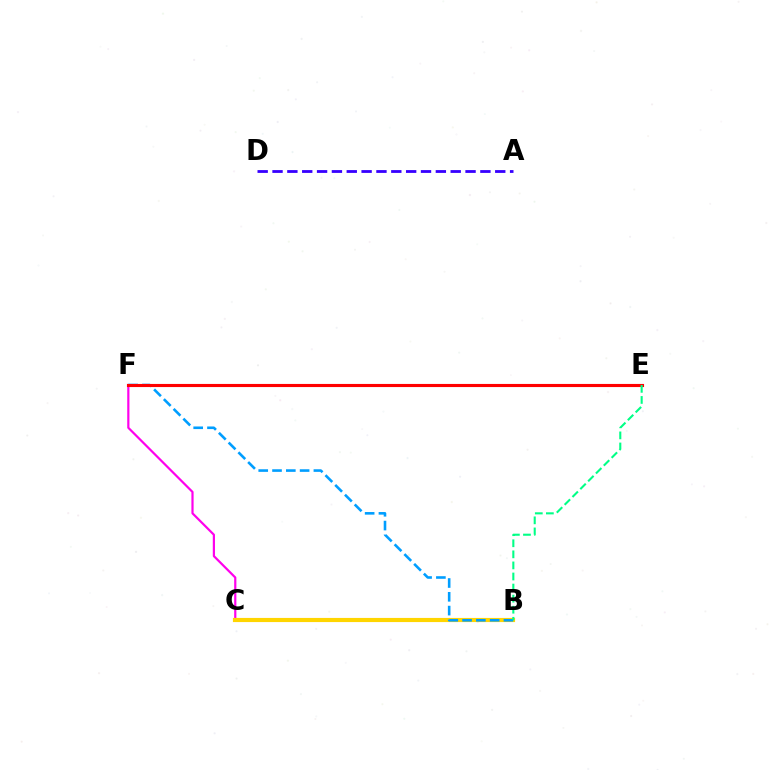{('B', 'C'): [{'color': '#4fff00', 'line_style': 'dotted', 'thickness': 2.63}, {'color': '#ffd500', 'line_style': 'solid', 'thickness': 2.98}], ('C', 'F'): [{'color': '#ff00ed', 'line_style': 'solid', 'thickness': 1.58}], ('B', 'F'): [{'color': '#009eff', 'line_style': 'dashed', 'thickness': 1.87}], ('E', 'F'): [{'color': '#ff0000', 'line_style': 'solid', 'thickness': 2.24}], ('B', 'E'): [{'color': '#00ff86', 'line_style': 'dashed', 'thickness': 1.5}], ('A', 'D'): [{'color': '#3700ff', 'line_style': 'dashed', 'thickness': 2.02}]}